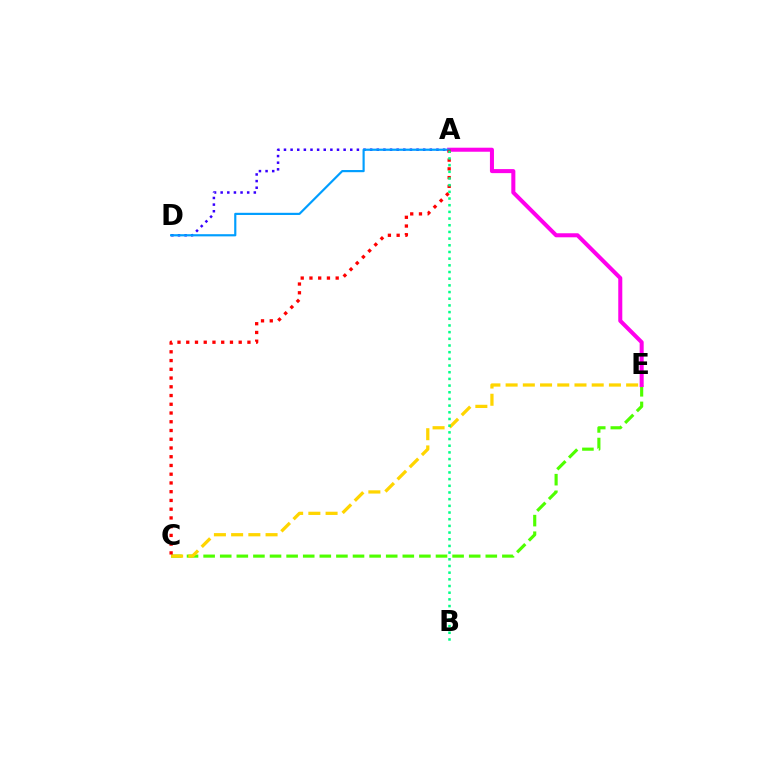{('C', 'E'): [{'color': '#4fff00', 'line_style': 'dashed', 'thickness': 2.25}, {'color': '#ffd500', 'line_style': 'dashed', 'thickness': 2.34}], ('A', 'D'): [{'color': '#3700ff', 'line_style': 'dotted', 'thickness': 1.8}, {'color': '#009eff', 'line_style': 'solid', 'thickness': 1.56}], ('A', 'E'): [{'color': '#ff00ed', 'line_style': 'solid', 'thickness': 2.9}], ('A', 'C'): [{'color': '#ff0000', 'line_style': 'dotted', 'thickness': 2.38}], ('A', 'B'): [{'color': '#00ff86', 'line_style': 'dotted', 'thickness': 1.82}]}